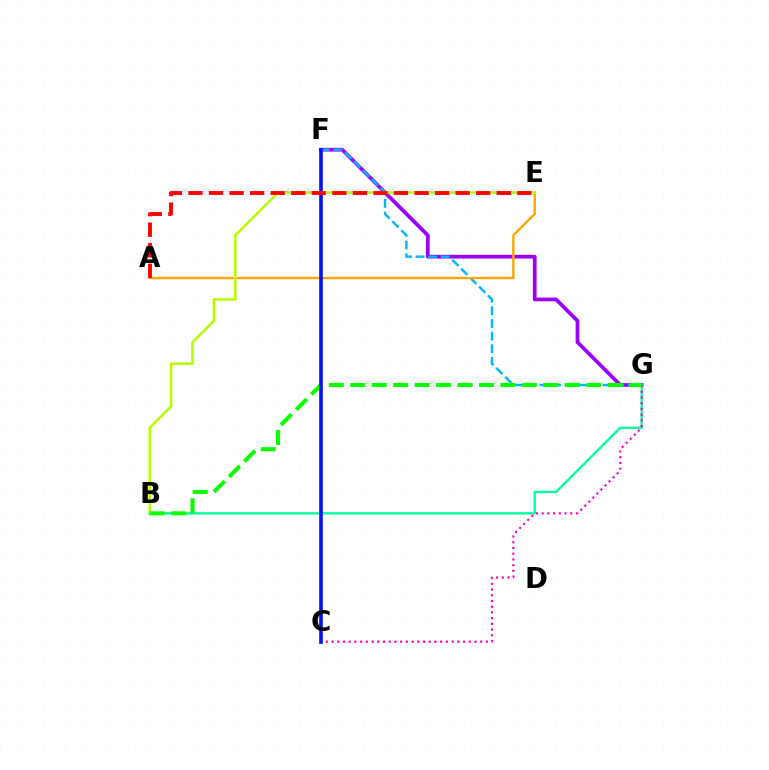{('F', 'G'): [{'color': '#9b00ff', 'line_style': 'solid', 'thickness': 2.68}, {'color': '#00b5ff', 'line_style': 'dashed', 'thickness': 1.72}], ('A', 'E'): [{'color': '#ffa500', 'line_style': 'solid', 'thickness': 1.7}, {'color': '#ff0000', 'line_style': 'dashed', 'thickness': 2.79}], ('B', 'G'): [{'color': '#00ff9d', 'line_style': 'solid', 'thickness': 1.66}, {'color': '#08ff00', 'line_style': 'dashed', 'thickness': 2.91}], ('C', 'G'): [{'color': '#ff00bd', 'line_style': 'dotted', 'thickness': 1.55}], ('B', 'E'): [{'color': '#b3ff00', 'line_style': 'solid', 'thickness': 1.8}], ('C', 'F'): [{'color': '#0010ff', 'line_style': 'solid', 'thickness': 2.61}]}